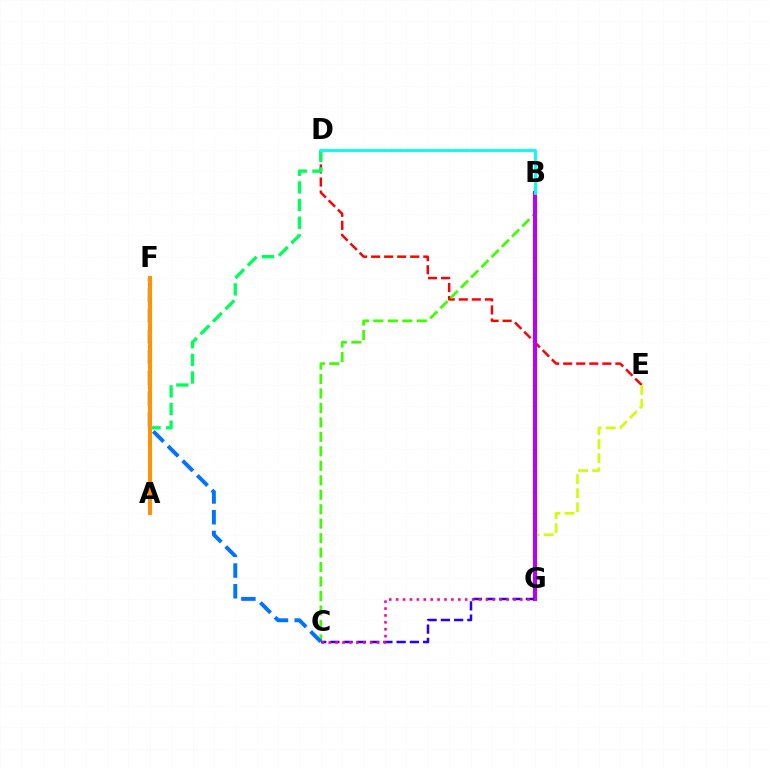{('D', 'E'): [{'color': '#ff0000', 'line_style': 'dashed', 'thickness': 1.77}], ('A', 'D'): [{'color': '#00ff5c', 'line_style': 'dashed', 'thickness': 2.4}], ('E', 'G'): [{'color': '#d1ff00', 'line_style': 'dashed', 'thickness': 1.91}], ('B', 'C'): [{'color': '#3dff00', 'line_style': 'dashed', 'thickness': 1.97}], ('B', 'G'): [{'color': '#b900ff', 'line_style': 'solid', 'thickness': 2.92}], ('B', 'D'): [{'color': '#00fff6', 'line_style': 'solid', 'thickness': 2.09}], ('C', 'G'): [{'color': '#2500ff', 'line_style': 'dashed', 'thickness': 1.8}, {'color': '#ff00ac', 'line_style': 'dotted', 'thickness': 1.88}], ('C', 'F'): [{'color': '#0074ff', 'line_style': 'dashed', 'thickness': 2.82}], ('A', 'F'): [{'color': '#ff9400', 'line_style': 'solid', 'thickness': 2.92}]}